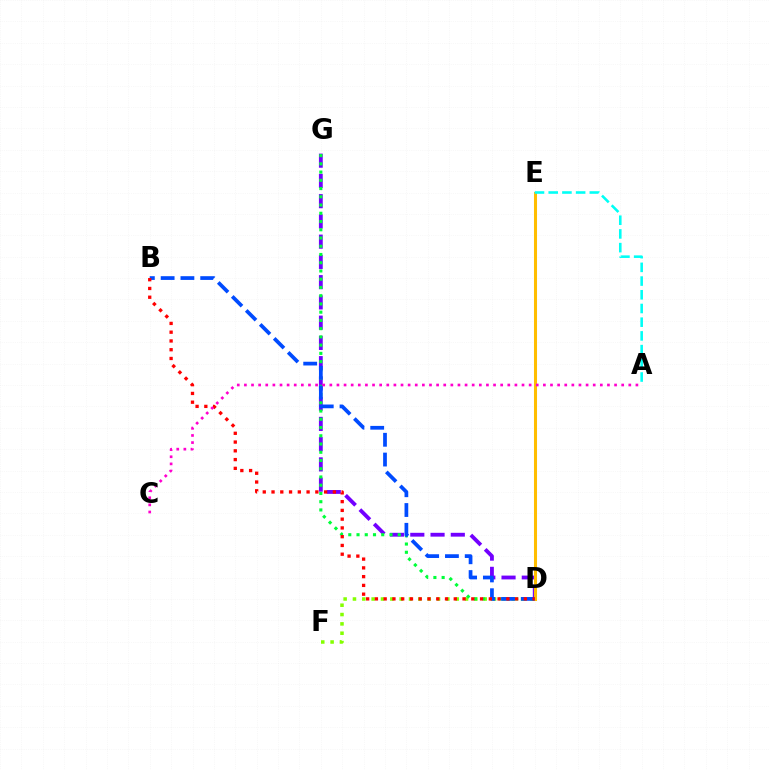{('D', 'G'): [{'color': '#7200ff', 'line_style': 'dashed', 'thickness': 2.75}, {'color': '#00ff39', 'line_style': 'dotted', 'thickness': 2.24}], ('D', 'F'): [{'color': '#84ff00', 'line_style': 'dotted', 'thickness': 2.54}], ('D', 'E'): [{'color': '#ffbd00', 'line_style': 'solid', 'thickness': 2.2}], ('A', 'E'): [{'color': '#00fff6', 'line_style': 'dashed', 'thickness': 1.86}], ('B', 'D'): [{'color': '#004bff', 'line_style': 'dashed', 'thickness': 2.69}, {'color': '#ff0000', 'line_style': 'dotted', 'thickness': 2.38}], ('A', 'C'): [{'color': '#ff00cf', 'line_style': 'dotted', 'thickness': 1.93}]}